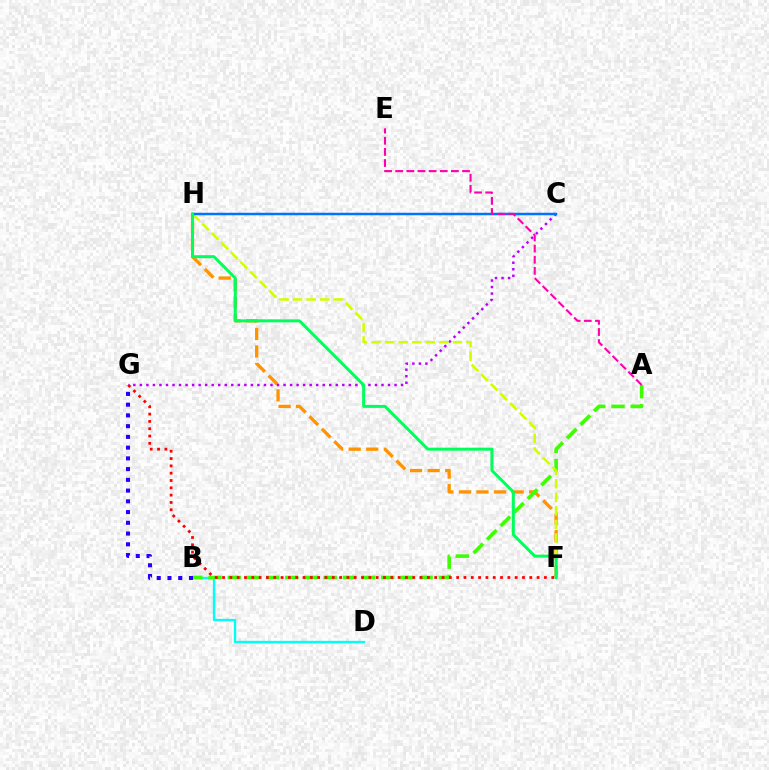{('B', 'D'): [{'color': '#00fff6', 'line_style': 'solid', 'thickness': 1.67}], ('F', 'H'): [{'color': '#ff9400', 'line_style': 'dashed', 'thickness': 2.39}, {'color': '#d1ff00', 'line_style': 'dashed', 'thickness': 1.84}, {'color': '#00ff5c', 'line_style': 'solid', 'thickness': 2.15}], ('C', 'G'): [{'color': '#b900ff', 'line_style': 'dotted', 'thickness': 1.77}], ('A', 'B'): [{'color': '#3dff00', 'line_style': 'dashed', 'thickness': 2.61}], ('C', 'H'): [{'color': '#0074ff', 'line_style': 'solid', 'thickness': 1.8}], ('B', 'G'): [{'color': '#2500ff', 'line_style': 'dotted', 'thickness': 2.92}], ('F', 'G'): [{'color': '#ff0000', 'line_style': 'dotted', 'thickness': 1.99}], ('A', 'E'): [{'color': '#ff00ac', 'line_style': 'dashed', 'thickness': 1.51}]}